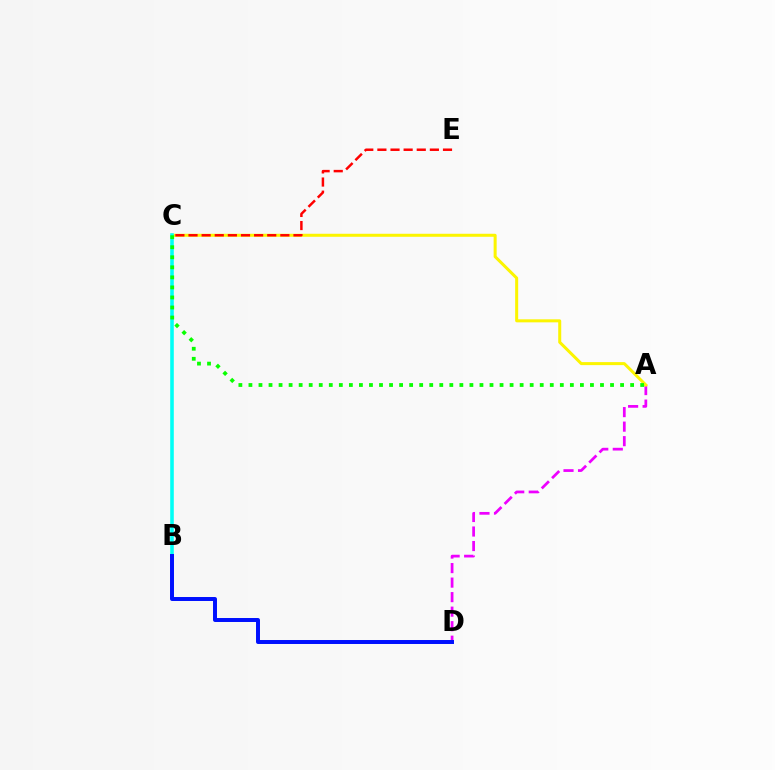{('A', 'D'): [{'color': '#ee00ff', 'line_style': 'dashed', 'thickness': 1.97}], ('A', 'C'): [{'color': '#fcf500', 'line_style': 'solid', 'thickness': 2.17}, {'color': '#08ff00', 'line_style': 'dotted', 'thickness': 2.73}], ('B', 'C'): [{'color': '#00fff6', 'line_style': 'solid', 'thickness': 2.57}], ('C', 'E'): [{'color': '#ff0000', 'line_style': 'dashed', 'thickness': 1.78}], ('B', 'D'): [{'color': '#0010ff', 'line_style': 'solid', 'thickness': 2.86}]}